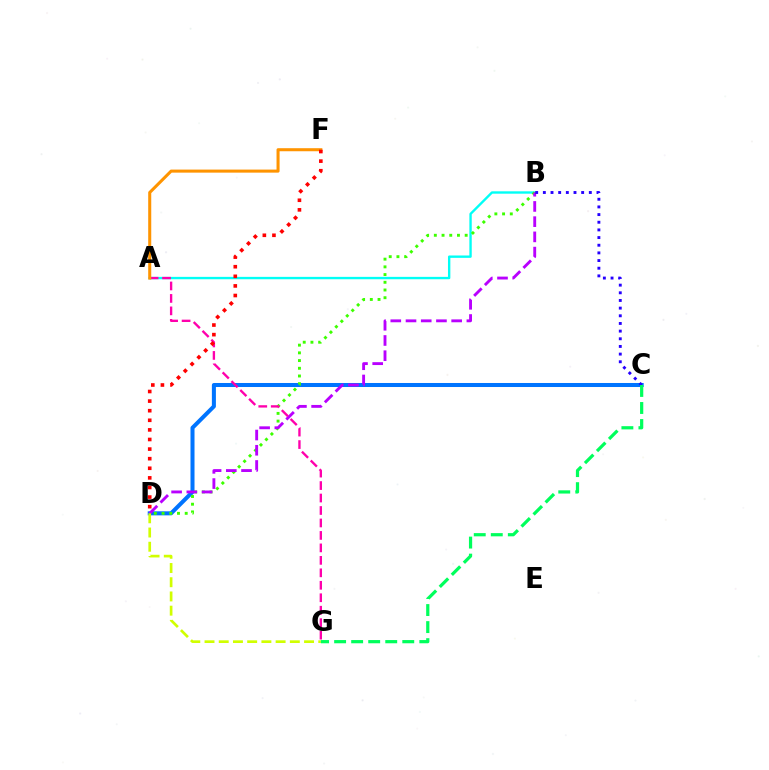{('A', 'B'): [{'color': '#00fff6', 'line_style': 'solid', 'thickness': 1.71}], ('C', 'D'): [{'color': '#0074ff', 'line_style': 'solid', 'thickness': 2.9}], ('B', 'D'): [{'color': '#3dff00', 'line_style': 'dotted', 'thickness': 2.09}, {'color': '#b900ff', 'line_style': 'dashed', 'thickness': 2.07}], ('D', 'G'): [{'color': '#d1ff00', 'line_style': 'dashed', 'thickness': 1.93}], ('A', 'G'): [{'color': '#ff00ac', 'line_style': 'dashed', 'thickness': 1.69}], ('A', 'F'): [{'color': '#ff9400', 'line_style': 'solid', 'thickness': 2.2}], ('B', 'C'): [{'color': '#2500ff', 'line_style': 'dotted', 'thickness': 2.08}], ('C', 'G'): [{'color': '#00ff5c', 'line_style': 'dashed', 'thickness': 2.31}], ('D', 'F'): [{'color': '#ff0000', 'line_style': 'dotted', 'thickness': 2.61}]}